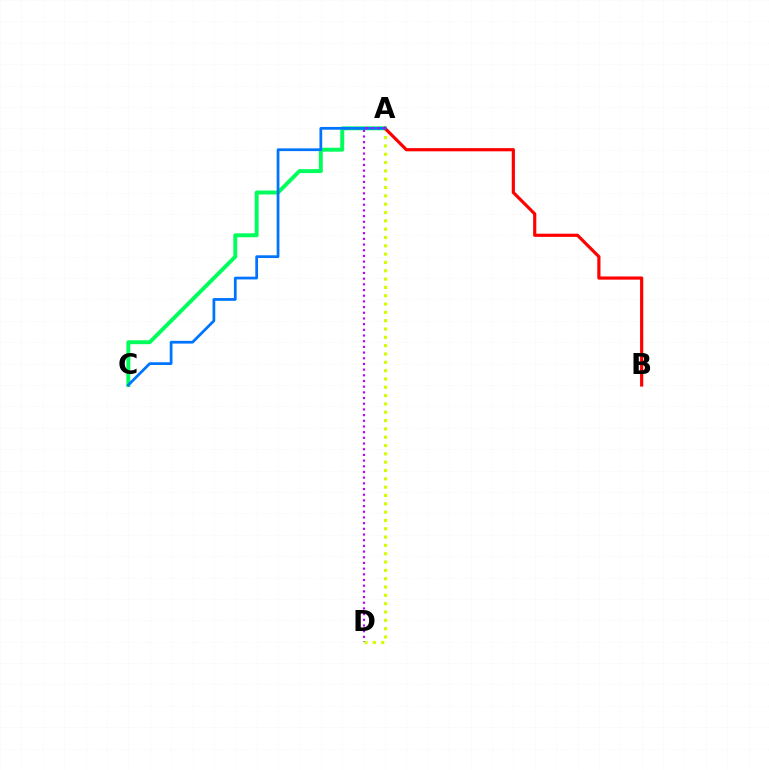{('A', 'C'): [{'color': '#00ff5c', 'line_style': 'solid', 'thickness': 2.83}, {'color': '#0074ff', 'line_style': 'solid', 'thickness': 1.98}], ('A', 'D'): [{'color': '#d1ff00', 'line_style': 'dotted', 'thickness': 2.26}, {'color': '#b900ff', 'line_style': 'dotted', 'thickness': 1.54}], ('A', 'B'): [{'color': '#ff0000', 'line_style': 'solid', 'thickness': 2.29}]}